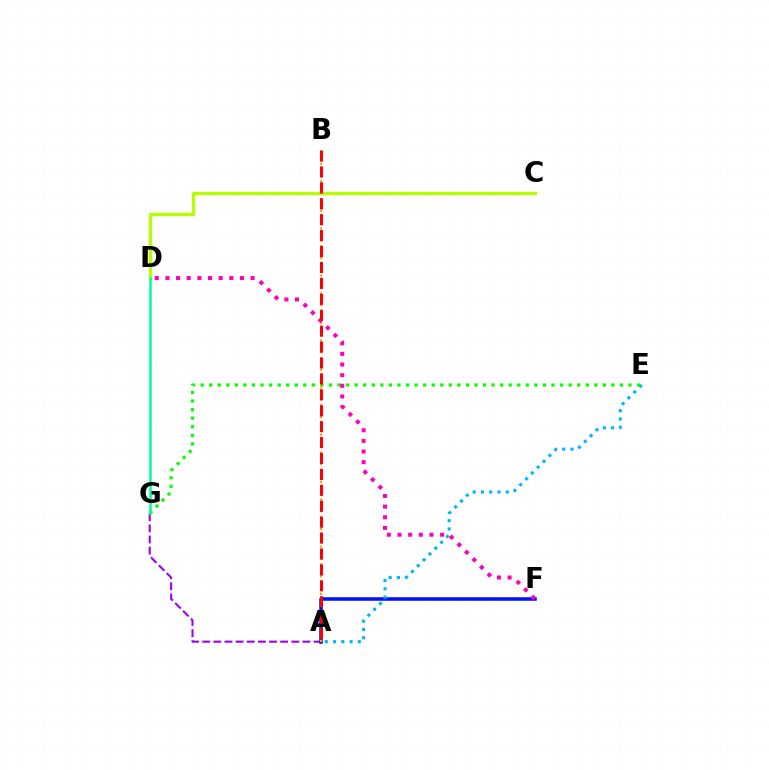{('A', 'G'): [{'color': '#9b00ff', 'line_style': 'dashed', 'thickness': 1.51}], ('A', 'F'): [{'color': '#0010ff', 'line_style': 'solid', 'thickness': 2.55}], ('C', 'D'): [{'color': '#b3ff00', 'line_style': 'solid', 'thickness': 2.35}], ('A', 'E'): [{'color': '#00b5ff', 'line_style': 'dotted', 'thickness': 2.24}], ('E', 'G'): [{'color': '#08ff00', 'line_style': 'dotted', 'thickness': 2.33}], ('A', 'B'): [{'color': '#ffa500', 'line_style': 'dotted', 'thickness': 1.6}, {'color': '#ff0000', 'line_style': 'dashed', 'thickness': 2.16}], ('D', 'F'): [{'color': '#ff00bd', 'line_style': 'dotted', 'thickness': 2.89}], ('D', 'G'): [{'color': '#00ff9d', 'line_style': 'solid', 'thickness': 1.83}]}